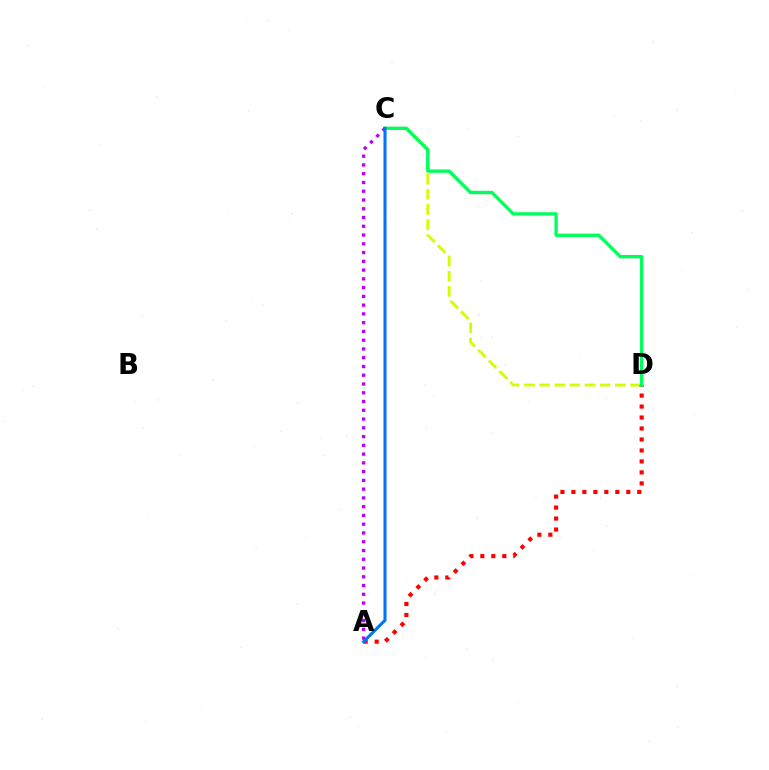{('C', 'D'): [{'color': '#d1ff00', 'line_style': 'dashed', 'thickness': 2.06}, {'color': '#00ff5c', 'line_style': 'solid', 'thickness': 2.41}], ('A', 'D'): [{'color': '#ff0000', 'line_style': 'dotted', 'thickness': 2.98}], ('A', 'C'): [{'color': '#b900ff', 'line_style': 'dotted', 'thickness': 2.38}, {'color': '#0074ff', 'line_style': 'solid', 'thickness': 2.2}]}